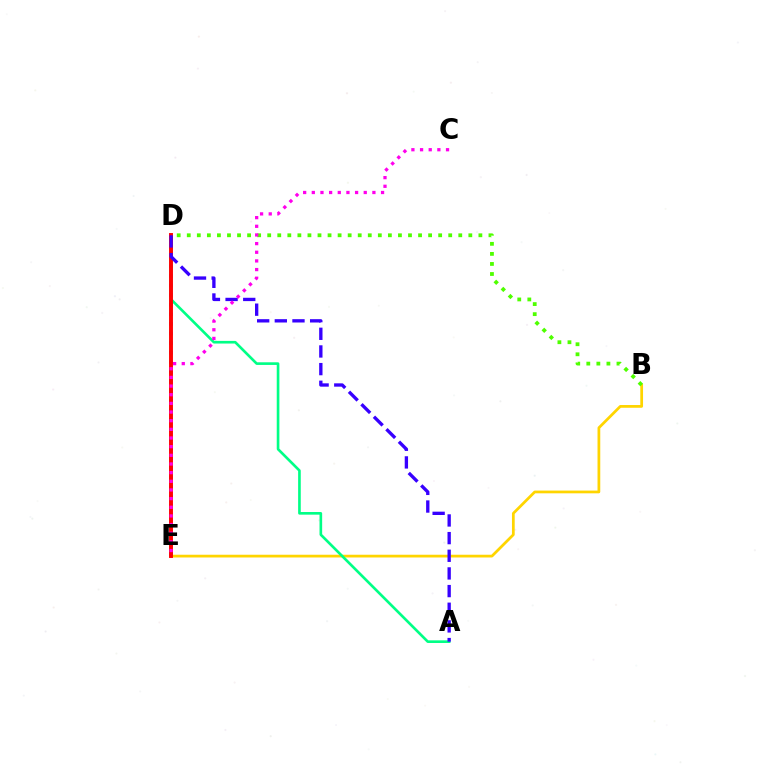{('B', 'E'): [{'color': '#ffd500', 'line_style': 'solid', 'thickness': 1.97}], ('A', 'D'): [{'color': '#00ff86', 'line_style': 'solid', 'thickness': 1.9}, {'color': '#3700ff', 'line_style': 'dashed', 'thickness': 2.4}], ('D', 'E'): [{'color': '#009eff', 'line_style': 'dotted', 'thickness': 2.61}, {'color': '#ff0000', 'line_style': 'solid', 'thickness': 2.82}], ('B', 'D'): [{'color': '#4fff00', 'line_style': 'dotted', 'thickness': 2.73}], ('C', 'E'): [{'color': '#ff00ed', 'line_style': 'dotted', 'thickness': 2.35}]}